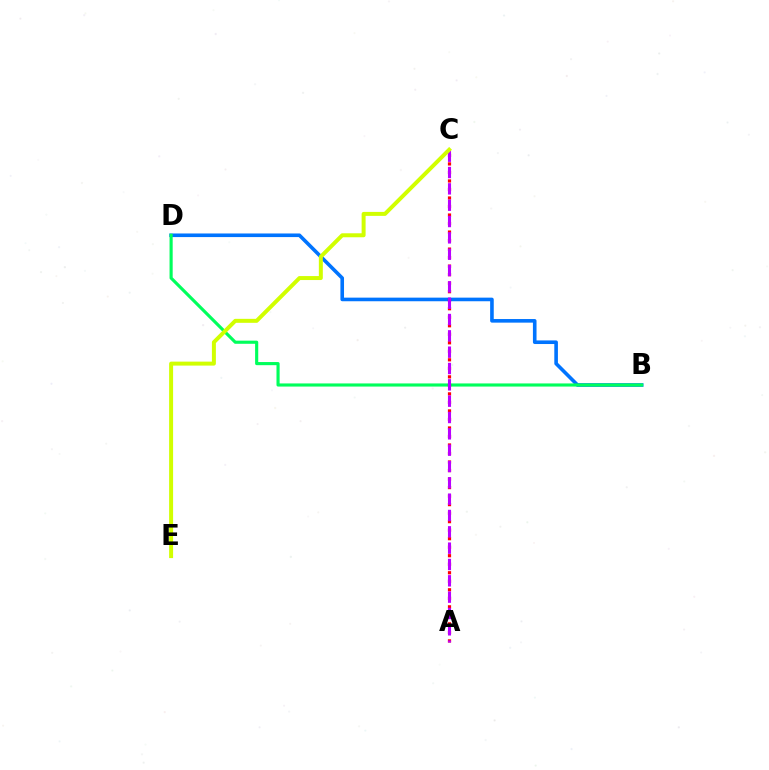{('B', 'D'): [{'color': '#0074ff', 'line_style': 'solid', 'thickness': 2.6}, {'color': '#00ff5c', 'line_style': 'solid', 'thickness': 2.26}], ('A', 'C'): [{'color': '#ff0000', 'line_style': 'dotted', 'thickness': 2.31}, {'color': '#b900ff', 'line_style': 'dashed', 'thickness': 2.22}], ('C', 'E'): [{'color': '#d1ff00', 'line_style': 'solid', 'thickness': 2.86}]}